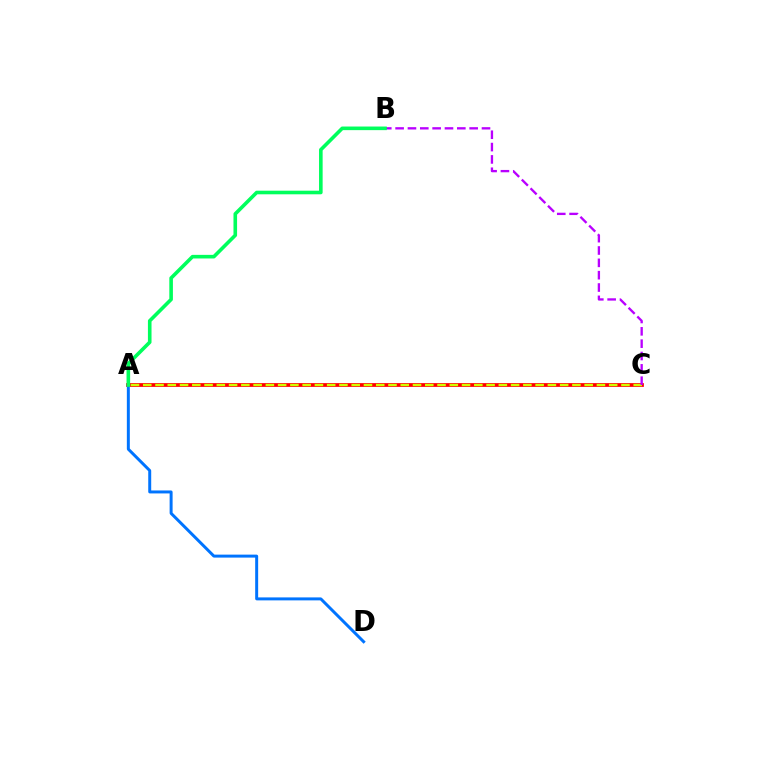{('A', 'C'): [{'color': '#ff0000', 'line_style': 'solid', 'thickness': 2.7}, {'color': '#d1ff00', 'line_style': 'dashed', 'thickness': 1.67}], ('B', 'C'): [{'color': '#b900ff', 'line_style': 'dashed', 'thickness': 1.68}], ('A', 'D'): [{'color': '#0074ff', 'line_style': 'solid', 'thickness': 2.14}], ('A', 'B'): [{'color': '#00ff5c', 'line_style': 'solid', 'thickness': 2.6}]}